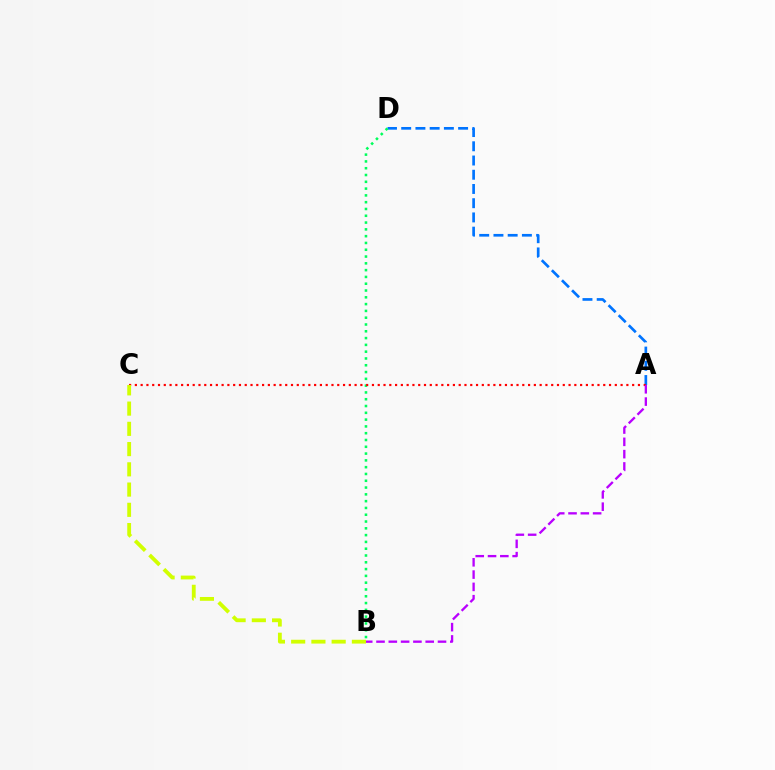{('A', 'D'): [{'color': '#0074ff', 'line_style': 'dashed', 'thickness': 1.93}], ('B', 'D'): [{'color': '#00ff5c', 'line_style': 'dotted', 'thickness': 1.85}], ('A', 'C'): [{'color': '#ff0000', 'line_style': 'dotted', 'thickness': 1.57}], ('B', 'C'): [{'color': '#d1ff00', 'line_style': 'dashed', 'thickness': 2.75}], ('A', 'B'): [{'color': '#b900ff', 'line_style': 'dashed', 'thickness': 1.67}]}